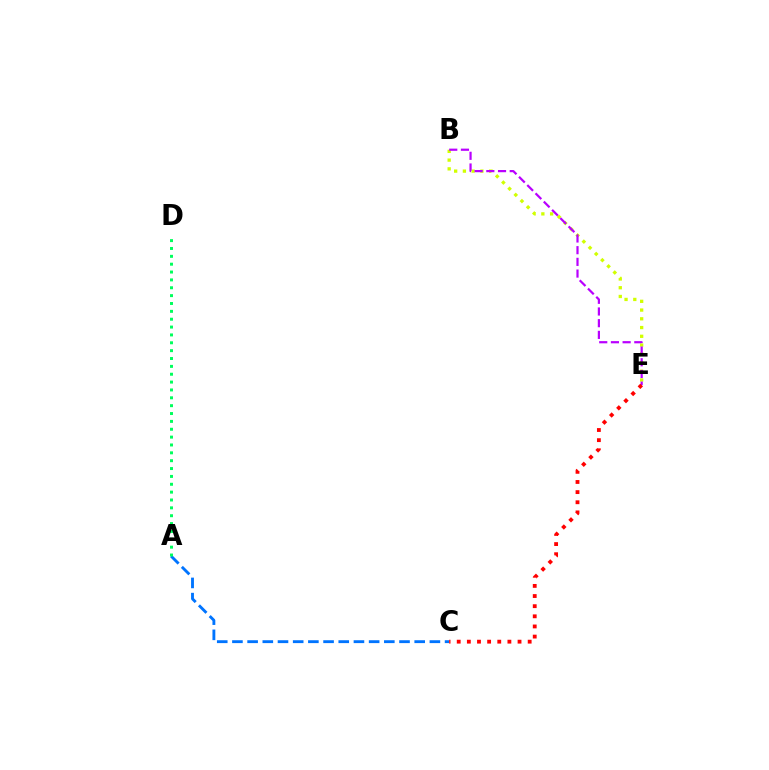{('B', 'E'): [{'color': '#d1ff00', 'line_style': 'dotted', 'thickness': 2.38}, {'color': '#b900ff', 'line_style': 'dashed', 'thickness': 1.59}], ('A', 'C'): [{'color': '#0074ff', 'line_style': 'dashed', 'thickness': 2.06}], ('A', 'D'): [{'color': '#00ff5c', 'line_style': 'dotted', 'thickness': 2.14}], ('C', 'E'): [{'color': '#ff0000', 'line_style': 'dotted', 'thickness': 2.75}]}